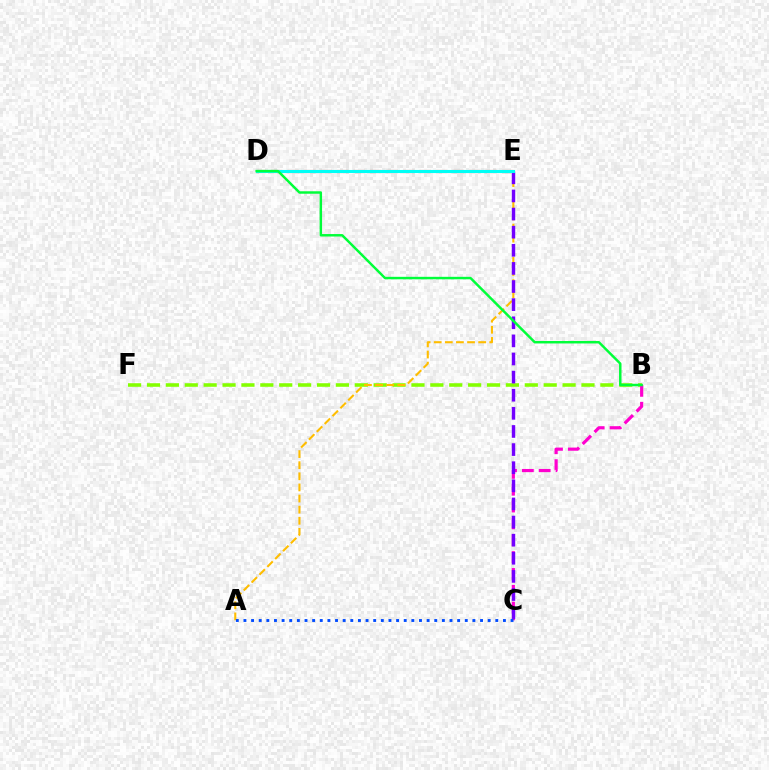{('D', 'E'): [{'color': '#ff0000', 'line_style': 'dashed', 'thickness': 2.24}, {'color': '#00fff6', 'line_style': 'solid', 'thickness': 2.21}], ('B', 'F'): [{'color': '#84ff00', 'line_style': 'dashed', 'thickness': 2.57}], ('B', 'C'): [{'color': '#ff00cf', 'line_style': 'dashed', 'thickness': 2.29}], ('A', 'E'): [{'color': '#ffbd00', 'line_style': 'dashed', 'thickness': 1.51}], ('C', 'E'): [{'color': '#7200ff', 'line_style': 'dashed', 'thickness': 2.46}], ('A', 'C'): [{'color': '#004bff', 'line_style': 'dotted', 'thickness': 2.07}], ('B', 'D'): [{'color': '#00ff39', 'line_style': 'solid', 'thickness': 1.77}]}